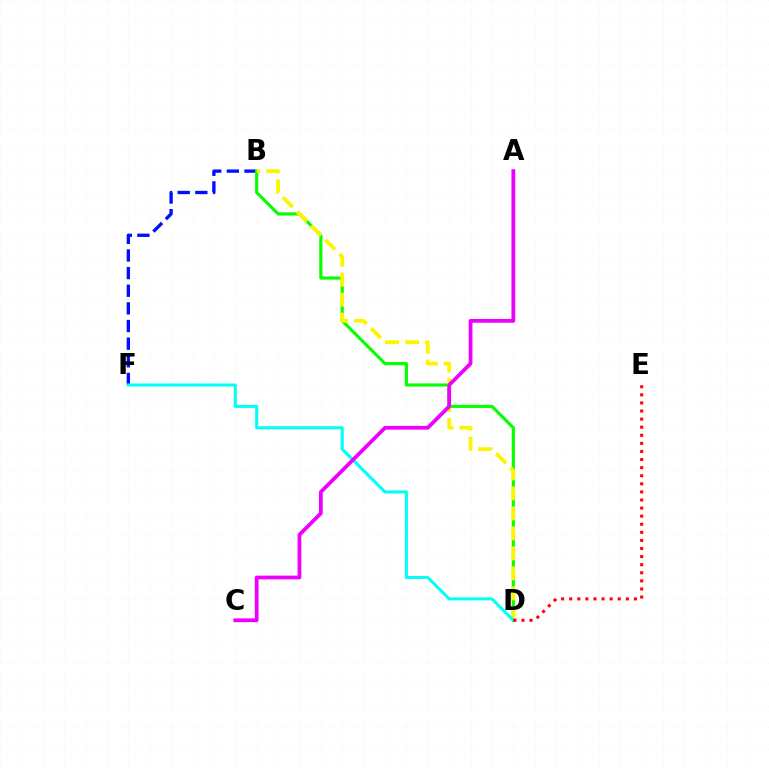{('B', 'F'): [{'color': '#0010ff', 'line_style': 'dashed', 'thickness': 2.4}], ('B', 'D'): [{'color': '#08ff00', 'line_style': 'solid', 'thickness': 2.27}, {'color': '#fcf500', 'line_style': 'dashed', 'thickness': 2.72}], ('D', 'F'): [{'color': '#00fff6', 'line_style': 'solid', 'thickness': 2.19}], ('A', 'C'): [{'color': '#ee00ff', 'line_style': 'solid', 'thickness': 2.72}], ('D', 'E'): [{'color': '#ff0000', 'line_style': 'dotted', 'thickness': 2.2}]}